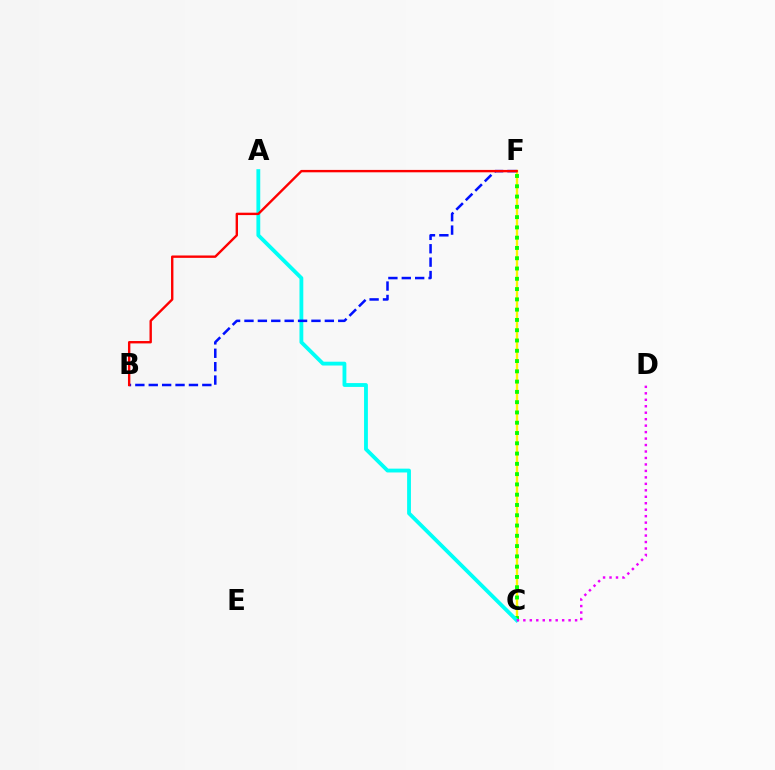{('C', 'F'): [{'color': '#fcf500', 'line_style': 'solid', 'thickness': 1.72}, {'color': '#08ff00', 'line_style': 'dotted', 'thickness': 2.79}], ('A', 'C'): [{'color': '#00fff6', 'line_style': 'solid', 'thickness': 2.75}], ('B', 'F'): [{'color': '#0010ff', 'line_style': 'dashed', 'thickness': 1.82}, {'color': '#ff0000', 'line_style': 'solid', 'thickness': 1.72}], ('C', 'D'): [{'color': '#ee00ff', 'line_style': 'dotted', 'thickness': 1.76}]}